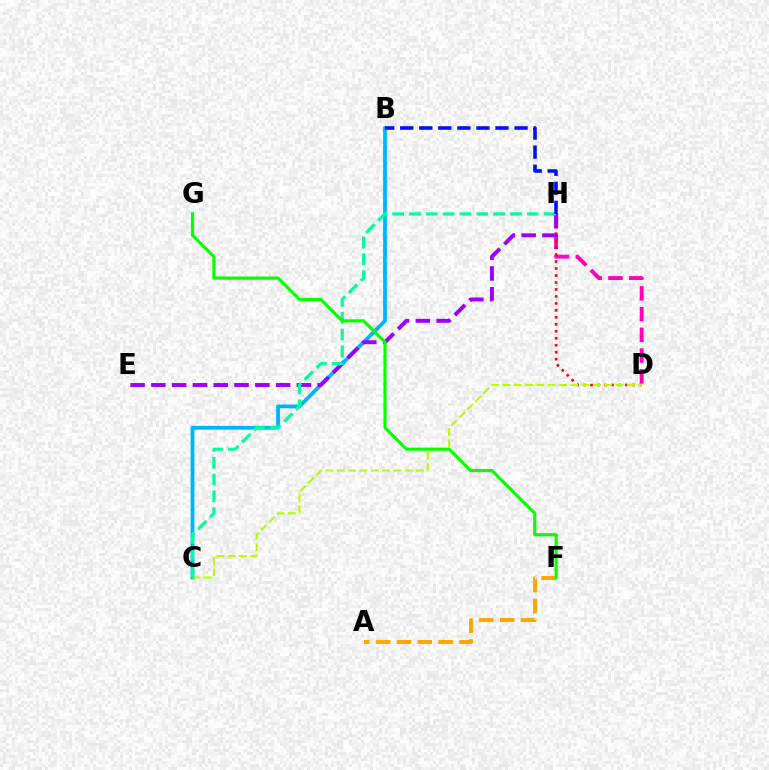{('D', 'H'): [{'color': '#ff00bd', 'line_style': 'dashed', 'thickness': 2.82}, {'color': '#ff0000', 'line_style': 'dotted', 'thickness': 1.89}], ('B', 'C'): [{'color': '#00b5ff', 'line_style': 'solid', 'thickness': 2.74}], ('E', 'H'): [{'color': '#9b00ff', 'line_style': 'dashed', 'thickness': 2.82}], ('A', 'F'): [{'color': '#ffa500', 'line_style': 'dashed', 'thickness': 2.84}], ('C', 'D'): [{'color': '#b3ff00', 'line_style': 'dashed', 'thickness': 1.54}], ('C', 'H'): [{'color': '#00ff9d', 'line_style': 'dashed', 'thickness': 2.29}], ('B', 'H'): [{'color': '#0010ff', 'line_style': 'dashed', 'thickness': 2.59}], ('F', 'G'): [{'color': '#08ff00', 'line_style': 'solid', 'thickness': 2.27}]}